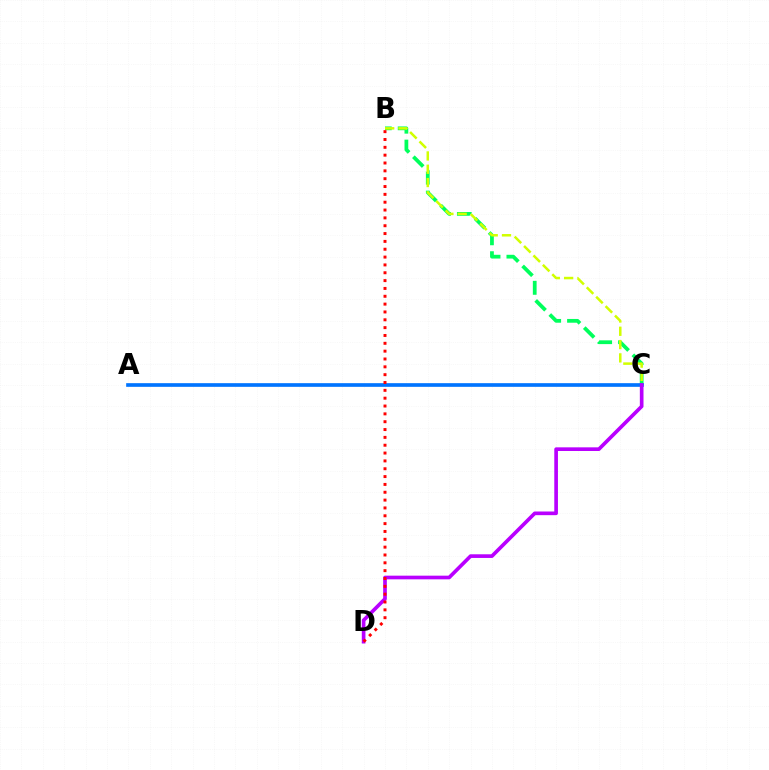{('B', 'C'): [{'color': '#00ff5c', 'line_style': 'dashed', 'thickness': 2.71}, {'color': '#d1ff00', 'line_style': 'dashed', 'thickness': 1.81}], ('A', 'C'): [{'color': '#0074ff', 'line_style': 'solid', 'thickness': 2.64}], ('C', 'D'): [{'color': '#b900ff', 'line_style': 'solid', 'thickness': 2.64}], ('B', 'D'): [{'color': '#ff0000', 'line_style': 'dotted', 'thickness': 2.13}]}